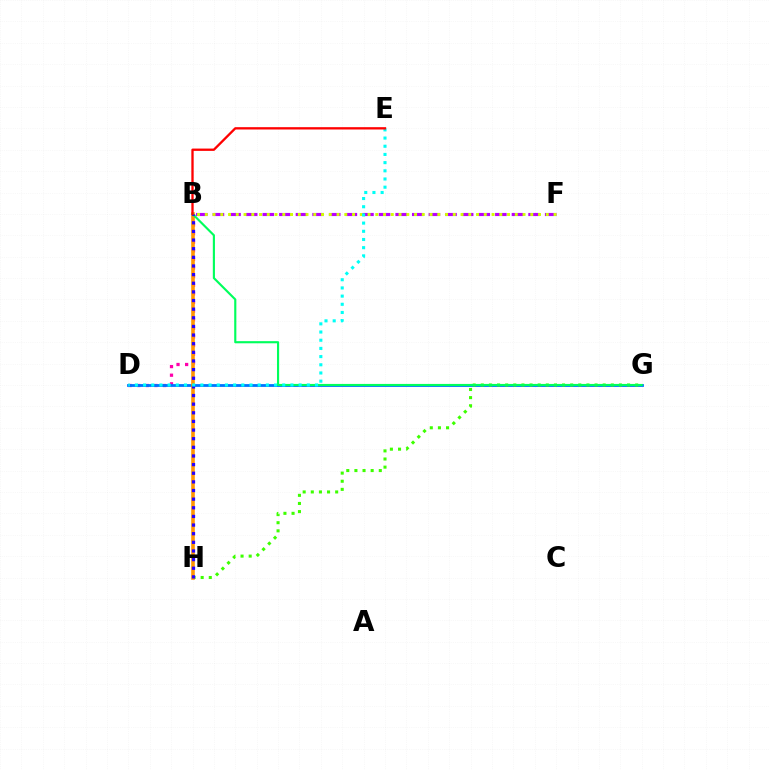{('B', 'D'): [{'color': '#ff00ac', 'line_style': 'dotted', 'thickness': 2.34}], ('D', 'G'): [{'color': '#0074ff', 'line_style': 'solid', 'thickness': 2.02}], ('G', 'H'): [{'color': '#3dff00', 'line_style': 'dotted', 'thickness': 2.21}], ('B', 'H'): [{'color': '#ff9400', 'line_style': 'solid', 'thickness': 2.59}, {'color': '#2500ff', 'line_style': 'dotted', 'thickness': 2.35}], ('B', 'G'): [{'color': '#00ff5c', 'line_style': 'solid', 'thickness': 1.54}], ('B', 'F'): [{'color': '#b900ff', 'line_style': 'dashed', 'thickness': 2.26}, {'color': '#d1ff00', 'line_style': 'dotted', 'thickness': 2.11}], ('D', 'E'): [{'color': '#00fff6', 'line_style': 'dotted', 'thickness': 2.22}], ('B', 'E'): [{'color': '#ff0000', 'line_style': 'solid', 'thickness': 1.67}]}